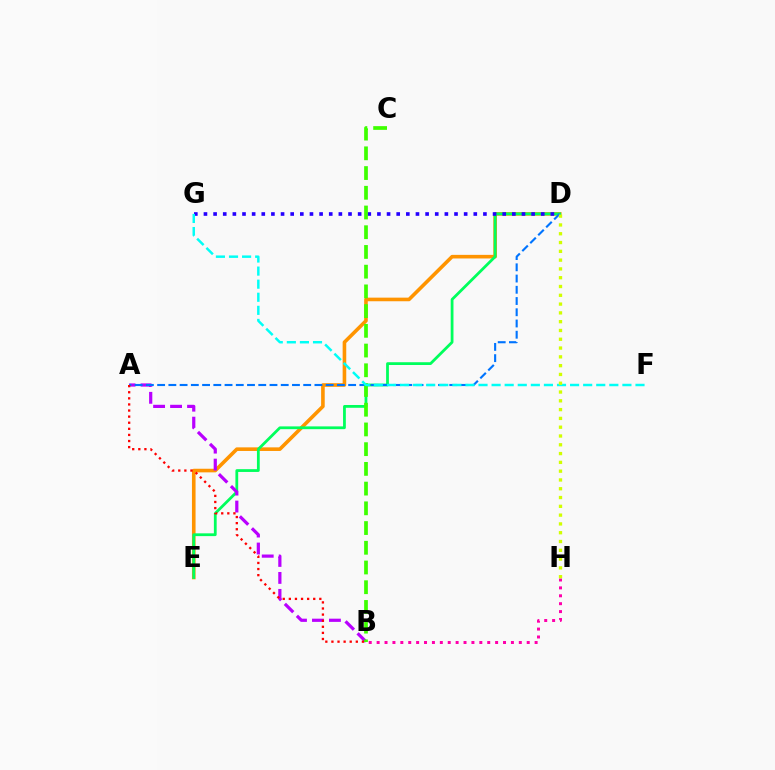{('D', 'E'): [{'color': '#ff9400', 'line_style': 'solid', 'thickness': 2.6}, {'color': '#00ff5c', 'line_style': 'solid', 'thickness': 2.0}], ('A', 'B'): [{'color': '#b900ff', 'line_style': 'dashed', 'thickness': 2.31}, {'color': '#ff0000', 'line_style': 'dotted', 'thickness': 1.66}], ('A', 'D'): [{'color': '#0074ff', 'line_style': 'dashed', 'thickness': 1.53}], ('D', 'G'): [{'color': '#2500ff', 'line_style': 'dotted', 'thickness': 2.62}], ('B', 'C'): [{'color': '#3dff00', 'line_style': 'dashed', 'thickness': 2.68}], ('B', 'H'): [{'color': '#ff00ac', 'line_style': 'dotted', 'thickness': 2.15}], ('F', 'G'): [{'color': '#00fff6', 'line_style': 'dashed', 'thickness': 1.78}], ('D', 'H'): [{'color': '#d1ff00', 'line_style': 'dotted', 'thickness': 2.39}]}